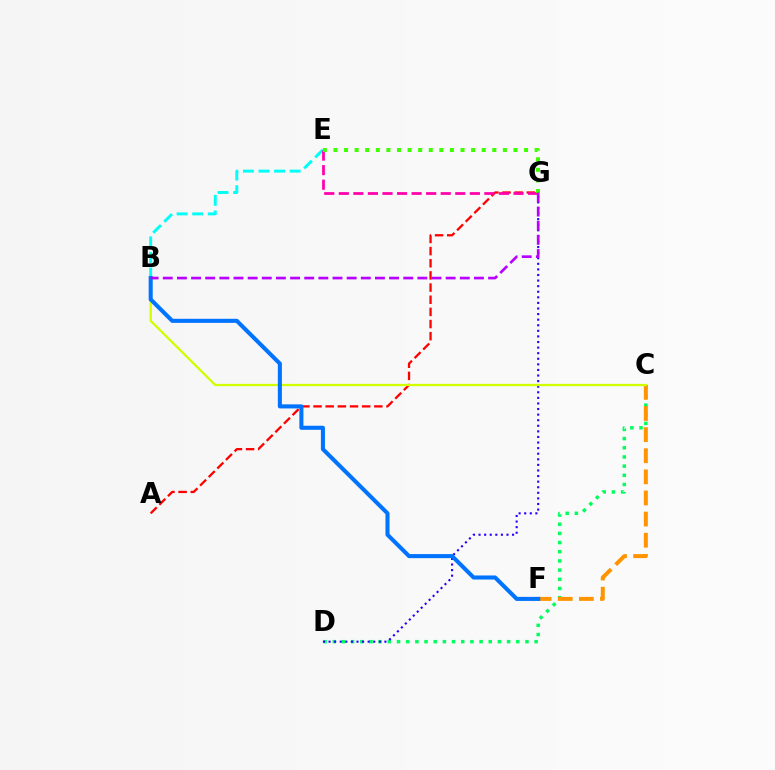{('C', 'D'): [{'color': '#00ff5c', 'line_style': 'dotted', 'thickness': 2.49}], ('A', 'G'): [{'color': '#ff0000', 'line_style': 'dashed', 'thickness': 1.65}], ('D', 'G'): [{'color': '#2500ff', 'line_style': 'dotted', 'thickness': 1.52}], ('B', 'E'): [{'color': '#00fff6', 'line_style': 'dashed', 'thickness': 2.12}], ('C', 'F'): [{'color': '#ff9400', 'line_style': 'dashed', 'thickness': 2.87}], ('B', 'C'): [{'color': '#d1ff00', 'line_style': 'solid', 'thickness': 1.64}], ('B', 'F'): [{'color': '#0074ff', 'line_style': 'solid', 'thickness': 2.92}], ('E', 'G'): [{'color': '#ff00ac', 'line_style': 'dashed', 'thickness': 1.98}, {'color': '#3dff00', 'line_style': 'dotted', 'thickness': 2.88}], ('B', 'G'): [{'color': '#b900ff', 'line_style': 'dashed', 'thickness': 1.92}]}